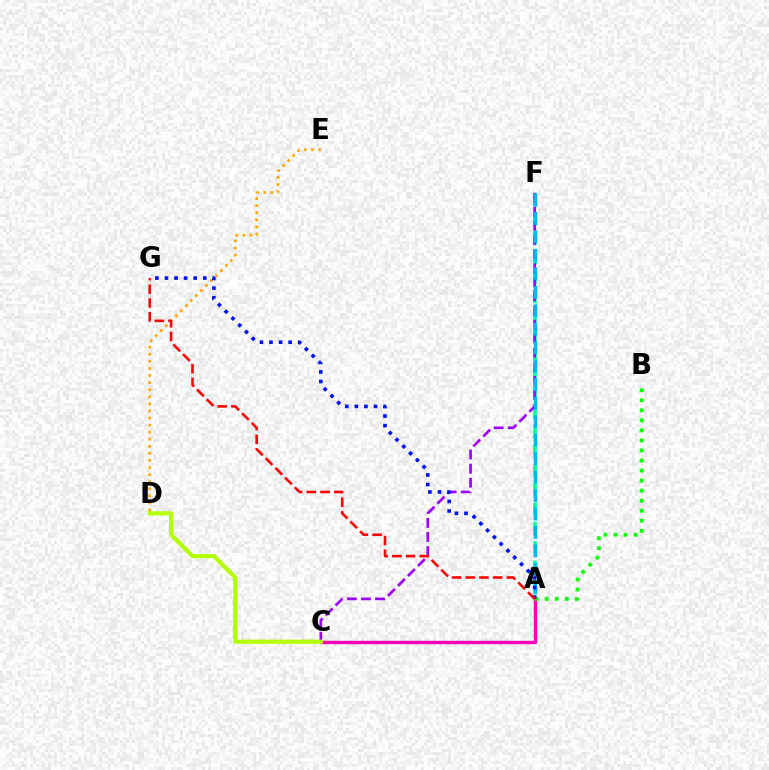{('A', 'C'): [{'color': '#ff00bd', 'line_style': 'solid', 'thickness': 2.44}], ('A', 'F'): [{'color': '#00ff9d', 'line_style': 'dashed', 'thickness': 2.63}, {'color': '#00b5ff', 'line_style': 'dashed', 'thickness': 2.51}], ('C', 'F'): [{'color': '#9b00ff', 'line_style': 'dashed', 'thickness': 1.91}], ('A', 'B'): [{'color': '#08ff00', 'line_style': 'dotted', 'thickness': 2.73}], ('D', 'E'): [{'color': '#ffa500', 'line_style': 'dotted', 'thickness': 1.92}], ('C', 'D'): [{'color': '#b3ff00', 'line_style': 'solid', 'thickness': 2.99}], ('A', 'G'): [{'color': '#0010ff', 'line_style': 'dotted', 'thickness': 2.6}, {'color': '#ff0000', 'line_style': 'dashed', 'thickness': 1.86}]}